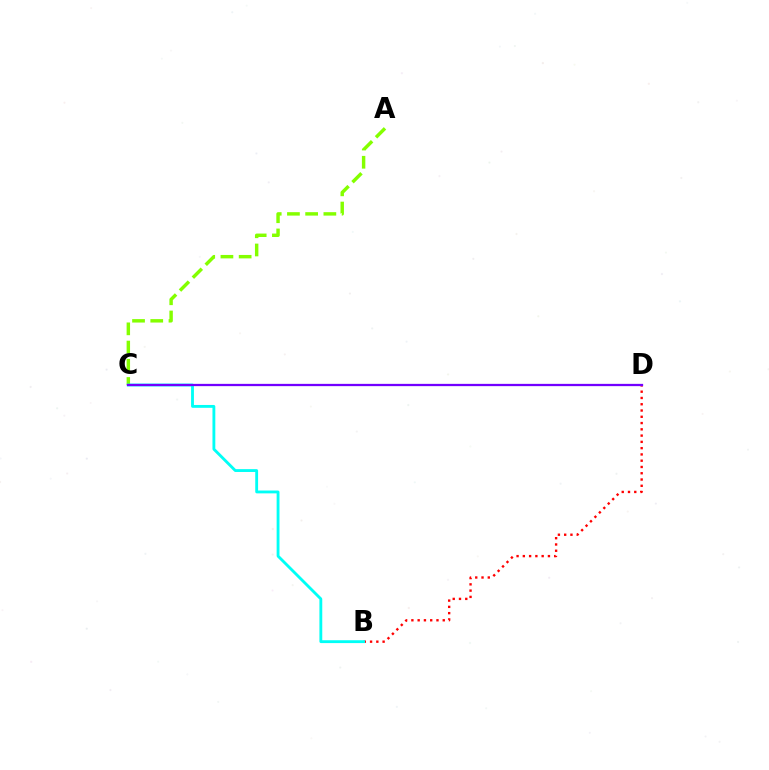{('A', 'C'): [{'color': '#84ff00', 'line_style': 'dashed', 'thickness': 2.47}], ('B', 'D'): [{'color': '#ff0000', 'line_style': 'dotted', 'thickness': 1.7}], ('B', 'C'): [{'color': '#00fff6', 'line_style': 'solid', 'thickness': 2.05}], ('C', 'D'): [{'color': '#7200ff', 'line_style': 'solid', 'thickness': 1.64}]}